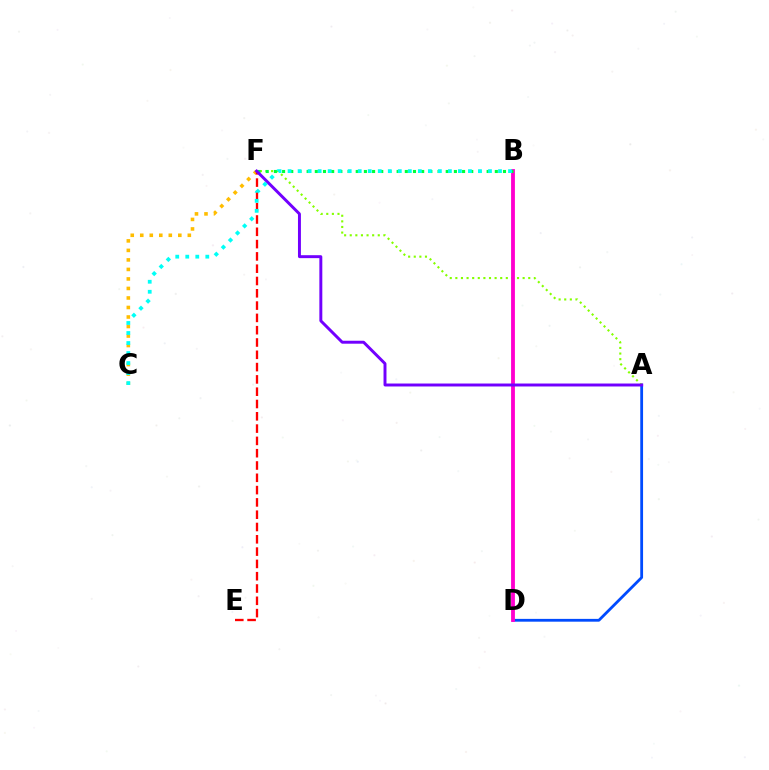{('A', 'D'): [{'color': '#004bff', 'line_style': 'solid', 'thickness': 2.02}], ('A', 'F'): [{'color': '#84ff00', 'line_style': 'dotted', 'thickness': 1.52}, {'color': '#7200ff', 'line_style': 'solid', 'thickness': 2.12}], ('C', 'F'): [{'color': '#ffbd00', 'line_style': 'dotted', 'thickness': 2.58}], ('B', 'D'): [{'color': '#ff00cf', 'line_style': 'solid', 'thickness': 2.76}], ('E', 'F'): [{'color': '#ff0000', 'line_style': 'dashed', 'thickness': 1.67}], ('B', 'F'): [{'color': '#00ff39', 'line_style': 'dotted', 'thickness': 2.22}], ('B', 'C'): [{'color': '#00fff6', 'line_style': 'dotted', 'thickness': 2.72}]}